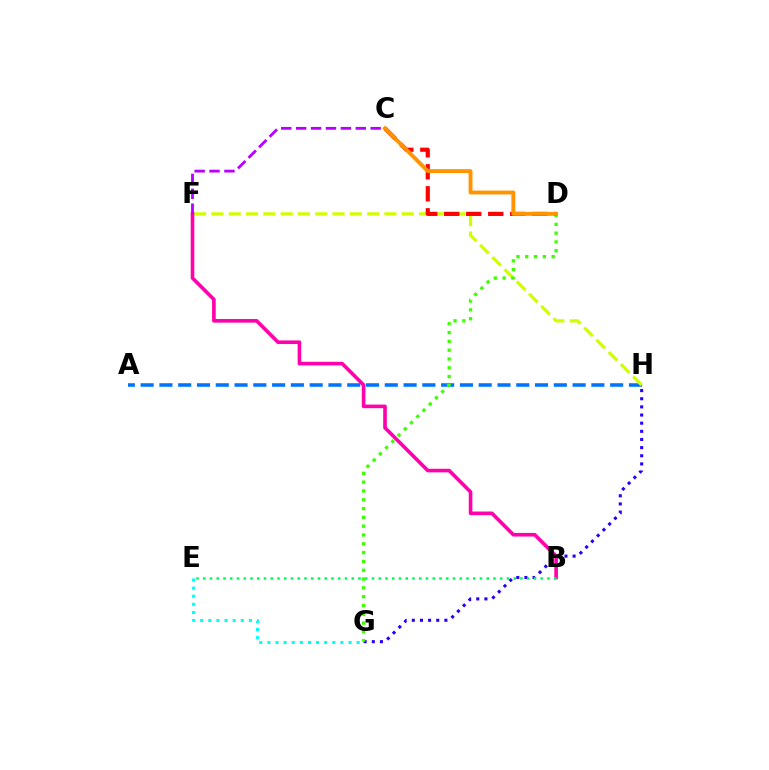{('A', 'H'): [{'color': '#0074ff', 'line_style': 'dashed', 'thickness': 2.55}], ('G', 'H'): [{'color': '#2500ff', 'line_style': 'dotted', 'thickness': 2.21}], ('F', 'H'): [{'color': '#d1ff00', 'line_style': 'dashed', 'thickness': 2.35}], ('D', 'G'): [{'color': '#3dff00', 'line_style': 'dotted', 'thickness': 2.39}], ('E', 'G'): [{'color': '#00fff6', 'line_style': 'dotted', 'thickness': 2.2}], ('B', 'F'): [{'color': '#ff00ac', 'line_style': 'solid', 'thickness': 2.6}], ('C', 'D'): [{'color': '#ff0000', 'line_style': 'dashed', 'thickness': 2.99}, {'color': '#ff9400', 'line_style': 'solid', 'thickness': 2.79}], ('B', 'E'): [{'color': '#00ff5c', 'line_style': 'dotted', 'thickness': 1.83}], ('C', 'F'): [{'color': '#b900ff', 'line_style': 'dashed', 'thickness': 2.02}]}